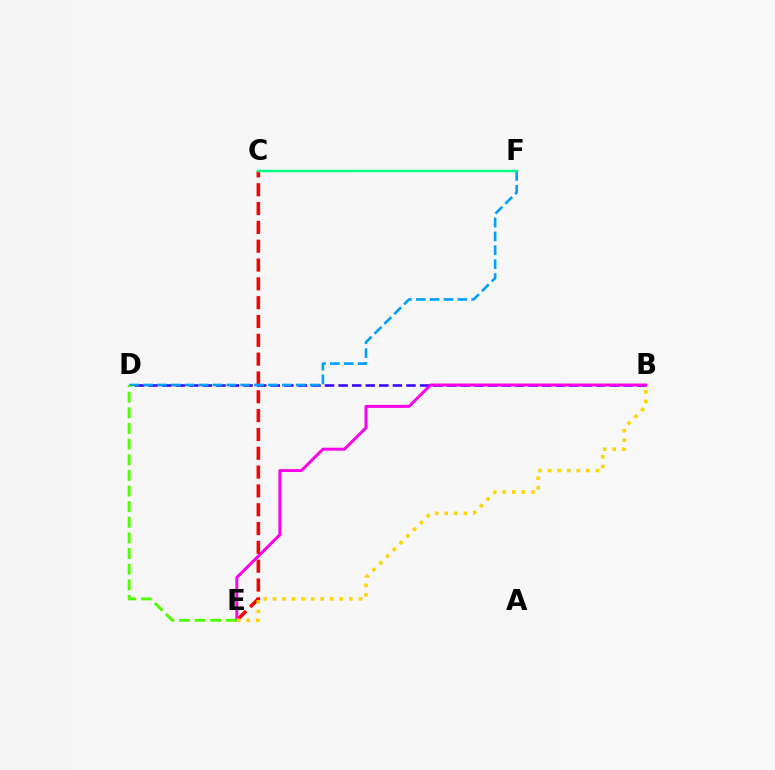{('B', 'D'): [{'color': '#3700ff', 'line_style': 'dashed', 'thickness': 1.84}], ('C', 'E'): [{'color': '#ff0000', 'line_style': 'dashed', 'thickness': 2.56}], ('D', 'F'): [{'color': '#009eff', 'line_style': 'dashed', 'thickness': 1.89}], ('B', 'E'): [{'color': '#ff00ed', 'line_style': 'solid', 'thickness': 2.12}, {'color': '#ffd500', 'line_style': 'dotted', 'thickness': 2.59}], ('D', 'E'): [{'color': '#4fff00', 'line_style': 'dashed', 'thickness': 2.12}], ('C', 'F'): [{'color': '#00ff86', 'line_style': 'solid', 'thickness': 1.77}]}